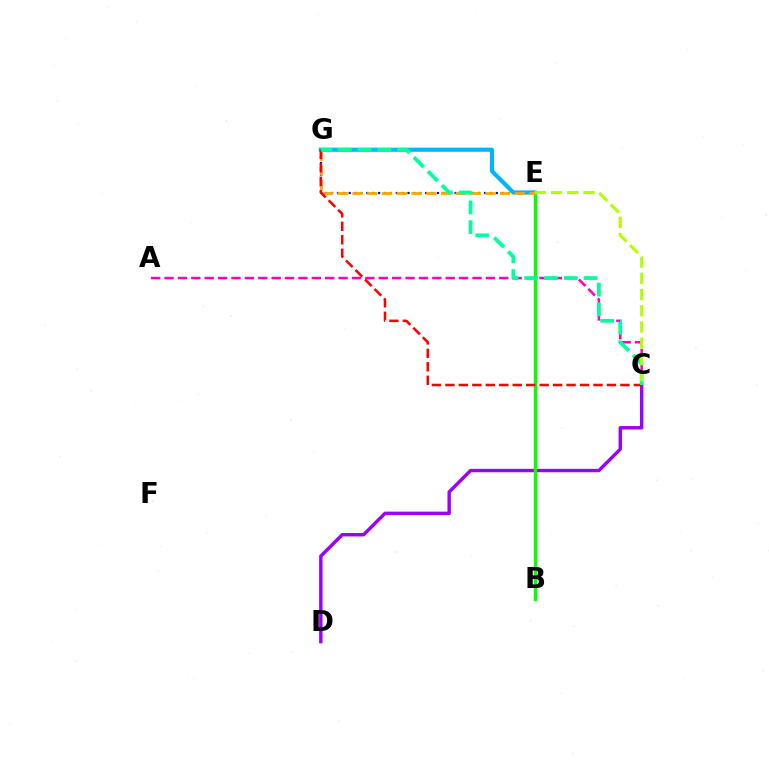{('C', 'D'): [{'color': '#9b00ff', 'line_style': 'solid', 'thickness': 2.46}], ('E', 'G'): [{'color': '#0010ff', 'line_style': 'dotted', 'thickness': 1.6}, {'color': '#00b5ff', 'line_style': 'solid', 'thickness': 2.98}, {'color': '#ffa500', 'line_style': 'dashed', 'thickness': 2.01}], ('B', 'E'): [{'color': '#08ff00', 'line_style': 'solid', 'thickness': 2.42}], ('A', 'C'): [{'color': '#ff00bd', 'line_style': 'dashed', 'thickness': 1.82}], ('C', 'G'): [{'color': '#ff0000', 'line_style': 'dashed', 'thickness': 1.83}, {'color': '#00ff9d', 'line_style': 'dashed', 'thickness': 2.69}], ('C', 'E'): [{'color': '#b3ff00', 'line_style': 'dashed', 'thickness': 2.2}]}